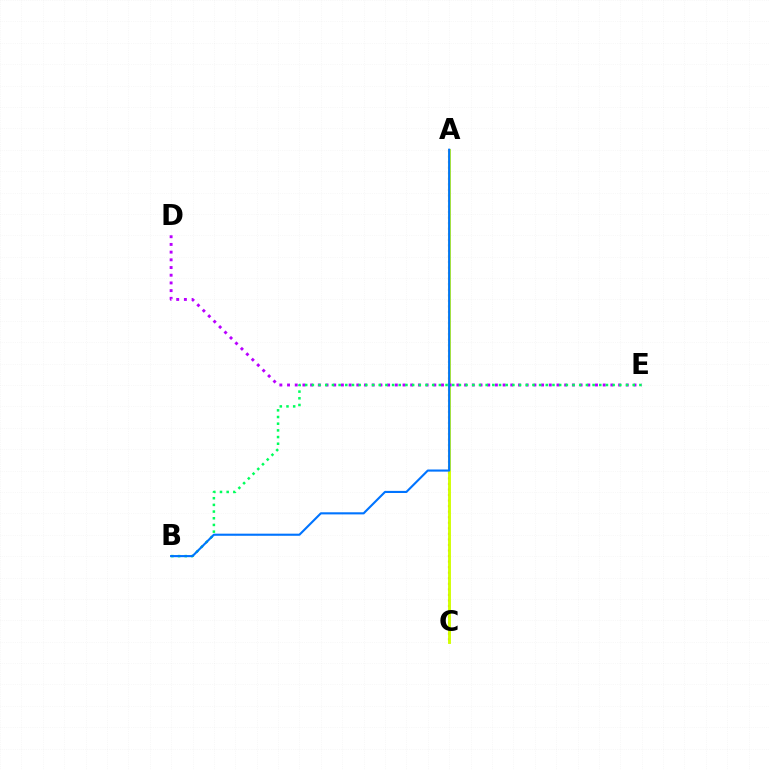{('A', 'C'): [{'color': '#ff0000', 'line_style': 'dotted', 'thickness': 1.51}, {'color': '#d1ff00', 'line_style': 'solid', 'thickness': 2.07}], ('D', 'E'): [{'color': '#b900ff', 'line_style': 'dotted', 'thickness': 2.09}], ('B', 'E'): [{'color': '#00ff5c', 'line_style': 'dotted', 'thickness': 1.82}], ('A', 'B'): [{'color': '#0074ff', 'line_style': 'solid', 'thickness': 1.52}]}